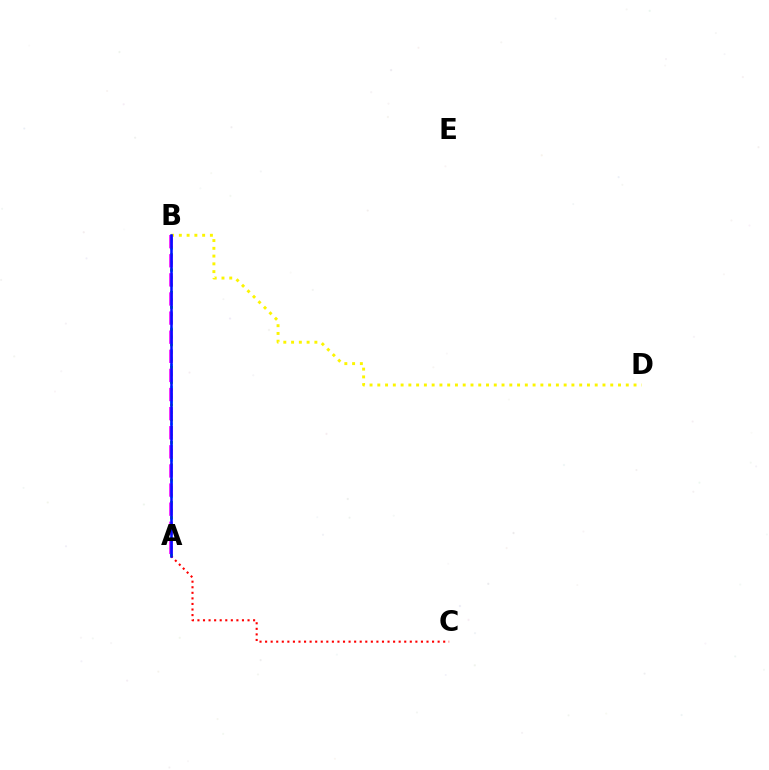{('B', 'D'): [{'color': '#fcf500', 'line_style': 'dotted', 'thickness': 2.11}], ('A', 'B'): [{'color': '#00fff6', 'line_style': 'dotted', 'thickness': 1.98}, {'color': '#08ff00', 'line_style': 'dotted', 'thickness': 2.04}, {'color': '#ee00ff', 'line_style': 'dashed', 'thickness': 2.6}, {'color': '#0010ff', 'line_style': 'solid', 'thickness': 1.84}], ('A', 'C'): [{'color': '#ff0000', 'line_style': 'dotted', 'thickness': 1.51}]}